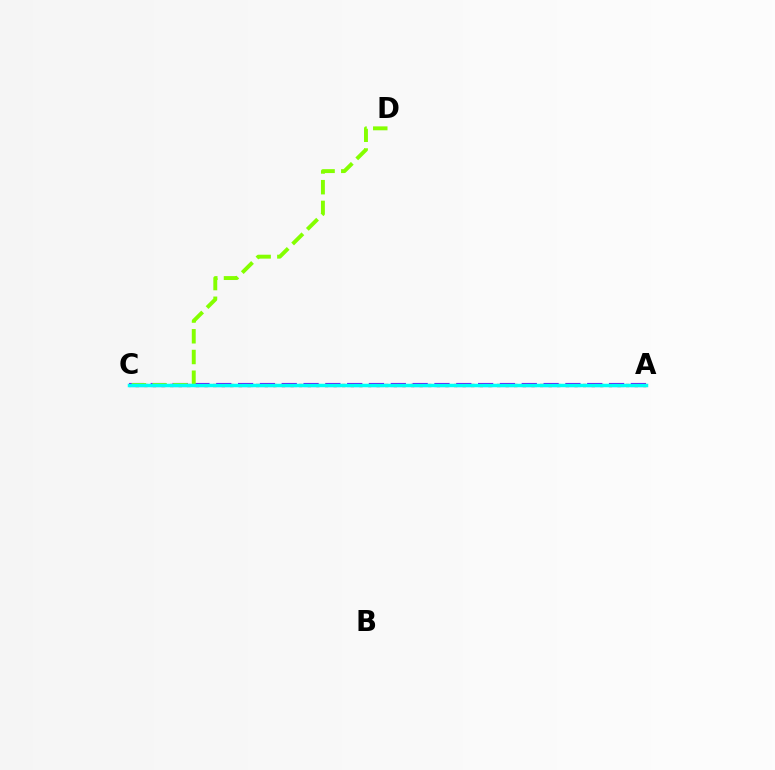{('A', 'C'): [{'color': '#7200ff', 'line_style': 'dashed', 'thickness': 2.96}, {'color': '#ff0000', 'line_style': 'dotted', 'thickness': 2.34}, {'color': '#00fff6', 'line_style': 'solid', 'thickness': 2.51}], ('C', 'D'): [{'color': '#84ff00', 'line_style': 'dashed', 'thickness': 2.82}]}